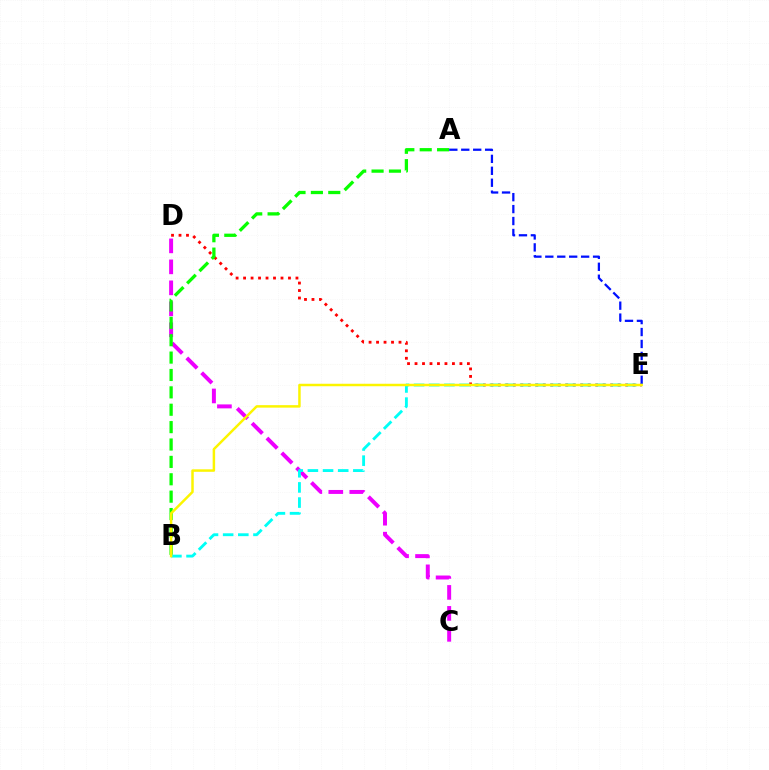{('C', 'D'): [{'color': '#ee00ff', 'line_style': 'dashed', 'thickness': 2.85}], ('D', 'E'): [{'color': '#ff0000', 'line_style': 'dotted', 'thickness': 2.03}], ('A', 'B'): [{'color': '#08ff00', 'line_style': 'dashed', 'thickness': 2.36}], ('A', 'E'): [{'color': '#0010ff', 'line_style': 'dashed', 'thickness': 1.62}], ('B', 'E'): [{'color': '#00fff6', 'line_style': 'dashed', 'thickness': 2.06}, {'color': '#fcf500', 'line_style': 'solid', 'thickness': 1.79}]}